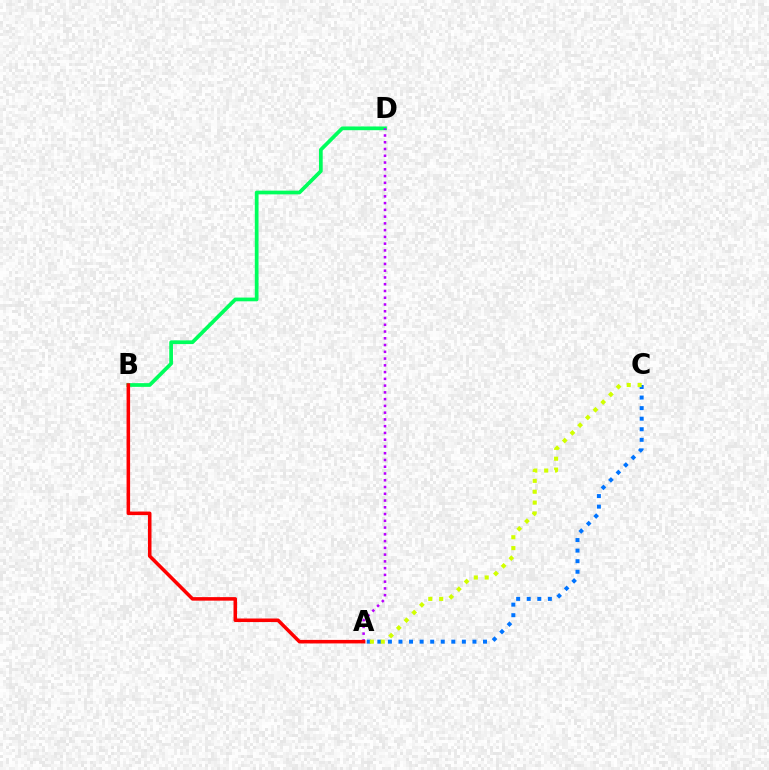{('B', 'D'): [{'color': '#00ff5c', 'line_style': 'solid', 'thickness': 2.69}], ('A', 'D'): [{'color': '#b900ff', 'line_style': 'dotted', 'thickness': 1.84}], ('A', 'C'): [{'color': '#0074ff', 'line_style': 'dotted', 'thickness': 2.87}, {'color': '#d1ff00', 'line_style': 'dotted', 'thickness': 2.96}], ('A', 'B'): [{'color': '#ff0000', 'line_style': 'solid', 'thickness': 2.55}]}